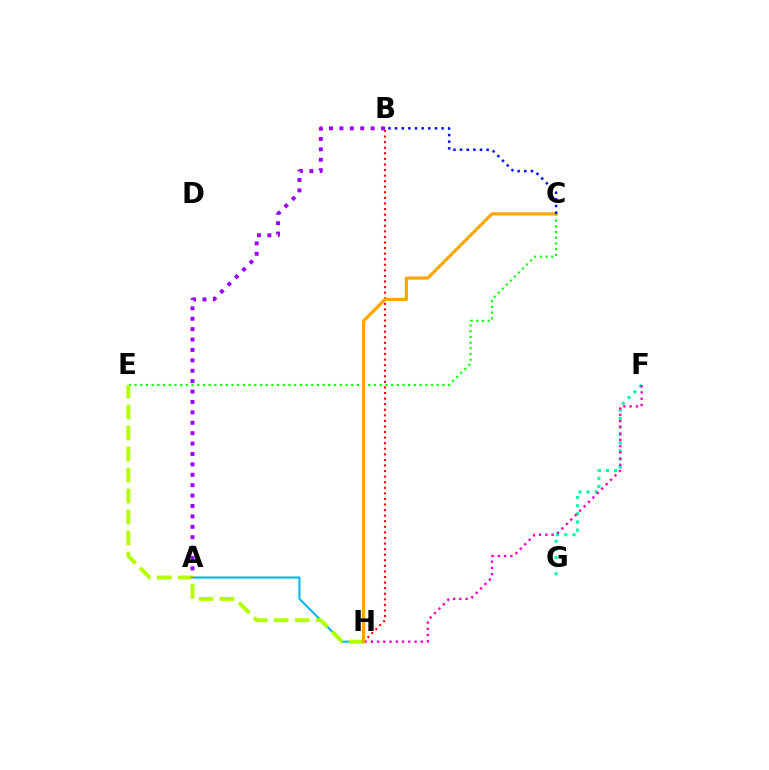{('C', 'E'): [{'color': '#08ff00', 'line_style': 'dotted', 'thickness': 1.55}], ('B', 'H'): [{'color': '#ff0000', 'line_style': 'dotted', 'thickness': 1.51}], ('A', 'H'): [{'color': '#00b5ff', 'line_style': 'solid', 'thickness': 1.51}], ('F', 'G'): [{'color': '#00ff9d', 'line_style': 'dotted', 'thickness': 2.21}], ('F', 'H'): [{'color': '#ff00bd', 'line_style': 'dotted', 'thickness': 1.7}], ('E', 'H'): [{'color': '#b3ff00', 'line_style': 'dashed', 'thickness': 2.85}], ('A', 'B'): [{'color': '#9b00ff', 'line_style': 'dotted', 'thickness': 2.83}], ('C', 'H'): [{'color': '#ffa500', 'line_style': 'solid', 'thickness': 2.28}], ('B', 'C'): [{'color': '#0010ff', 'line_style': 'dotted', 'thickness': 1.81}]}